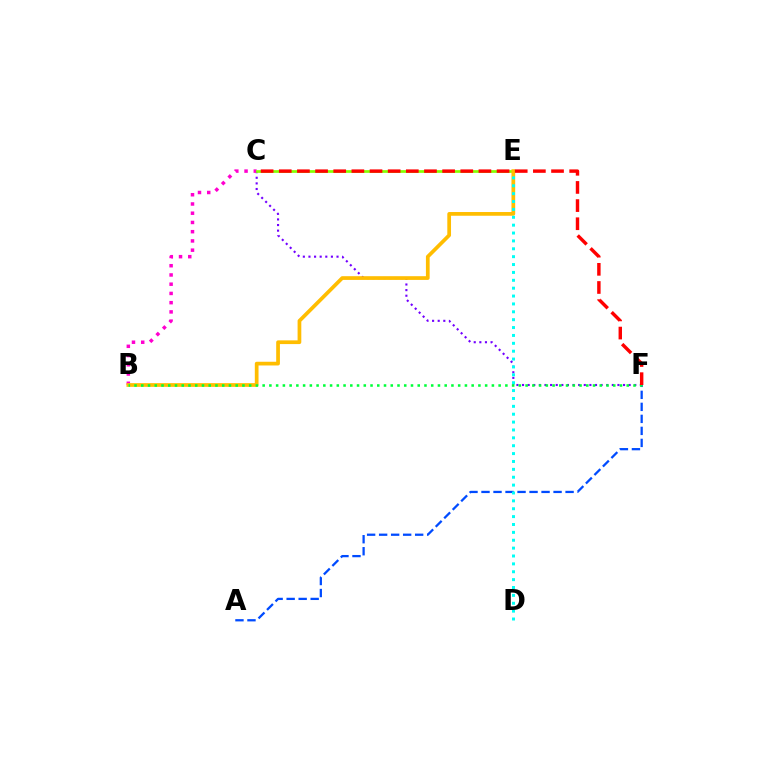{('C', 'F'): [{'color': '#7200ff', 'line_style': 'dotted', 'thickness': 1.52}, {'color': '#ff0000', 'line_style': 'dashed', 'thickness': 2.47}], ('B', 'C'): [{'color': '#ff00cf', 'line_style': 'dotted', 'thickness': 2.51}], ('C', 'E'): [{'color': '#84ff00', 'line_style': 'solid', 'thickness': 1.96}], ('A', 'F'): [{'color': '#004bff', 'line_style': 'dashed', 'thickness': 1.63}], ('B', 'E'): [{'color': '#ffbd00', 'line_style': 'solid', 'thickness': 2.68}], ('D', 'E'): [{'color': '#00fff6', 'line_style': 'dotted', 'thickness': 2.14}], ('B', 'F'): [{'color': '#00ff39', 'line_style': 'dotted', 'thickness': 1.83}]}